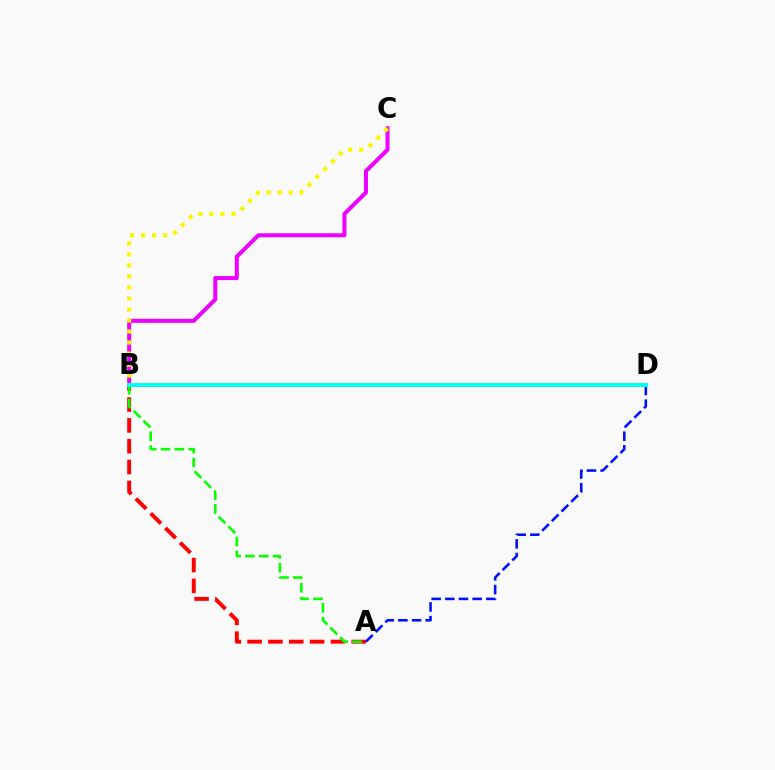{('B', 'C'): [{'color': '#ee00ff', 'line_style': 'solid', 'thickness': 2.88}, {'color': '#fcf500', 'line_style': 'dotted', 'thickness': 2.99}], ('A', 'B'): [{'color': '#ff0000', 'line_style': 'dashed', 'thickness': 2.83}, {'color': '#08ff00', 'line_style': 'dashed', 'thickness': 1.88}], ('A', 'D'): [{'color': '#0010ff', 'line_style': 'dashed', 'thickness': 1.86}], ('B', 'D'): [{'color': '#00fff6', 'line_style': 'solid', 'thickness': 2.84}]}